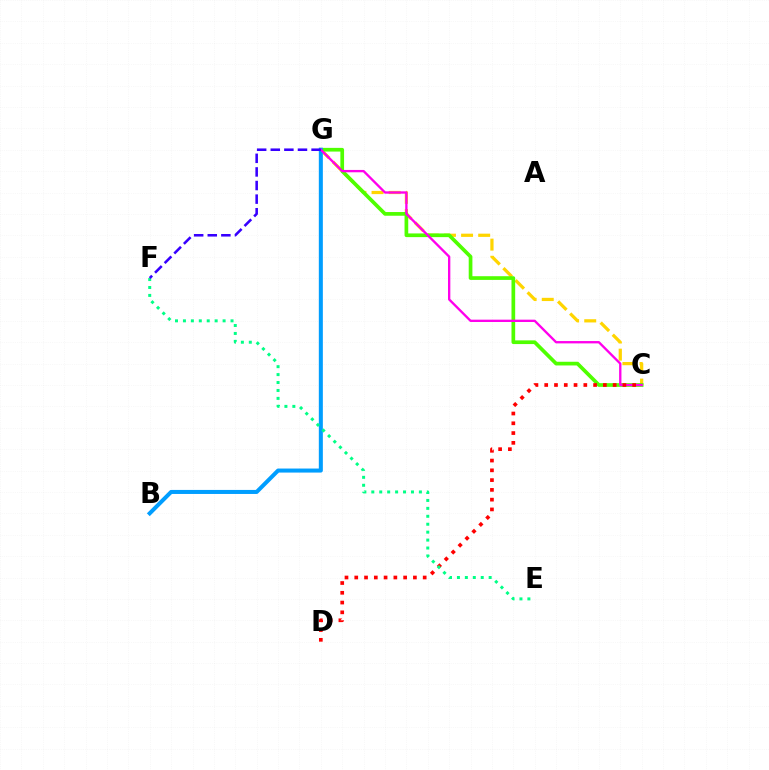{('C', 'G'): [{'color': '#ffd500', 'line_style': 'dashed', 'thickness': 2.32}, {'color': '#4fff00', 'line_style': 'solid', 'thickness': 2.66}, {'color': '#ff00ed', 'line_style': 'solid', 'thickness': 1.68}], ('B', 'G'): [{'color': '#009eff', 'line_style': 'solid', 'thickness': 2.9}], ('C', 'D'): [{'color': '#ff0000', 'line_style': 'dotted', 'thickness': 2.66}], ('E', 'F'): [{'color': '#00ff86', 'line_style': 'dotted', 'thickness': 2.16}], ('F', 'G'): [{'color': '#3700ff', 'line_style': 'dashed', 'thickness': 1.85}]}